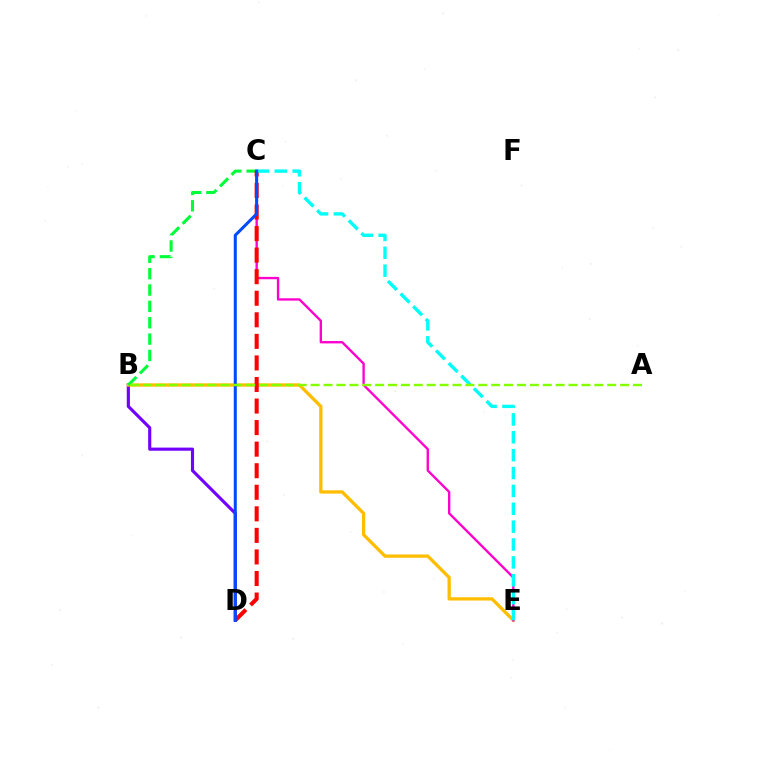{('B', 'D'): [{'color': '#7200ff', 'line_style': 'solid', 'thickness': 2.26}], ('B', 'E'): [{'color': '#ffbd00', 'line_style': 'solid', 'thickness': 2.37}], ('B', 'C'): [{'color': '#00ff39', 'line_style': 'dashed', 'thickness': 2.22}], ('C', 'E'): [{'color': '#ff00cf', 'line_style': 'solid', 'thickness': 1.7}, {'color': '#00fff6', 'line_style': 'dashed', 'thickness': 2.43}], ('C', 'D'): [{'color': '#ff0000', 'line_style': 'dashed', 'thickness': 2.93}, {'color': '#004bff', 'line_style': 'solid', 'thickness': 2.19}], ('A', 'B'): [{'color': '#84ff00', 'line_style': 'dashed', 'thickness': 1.75}]}